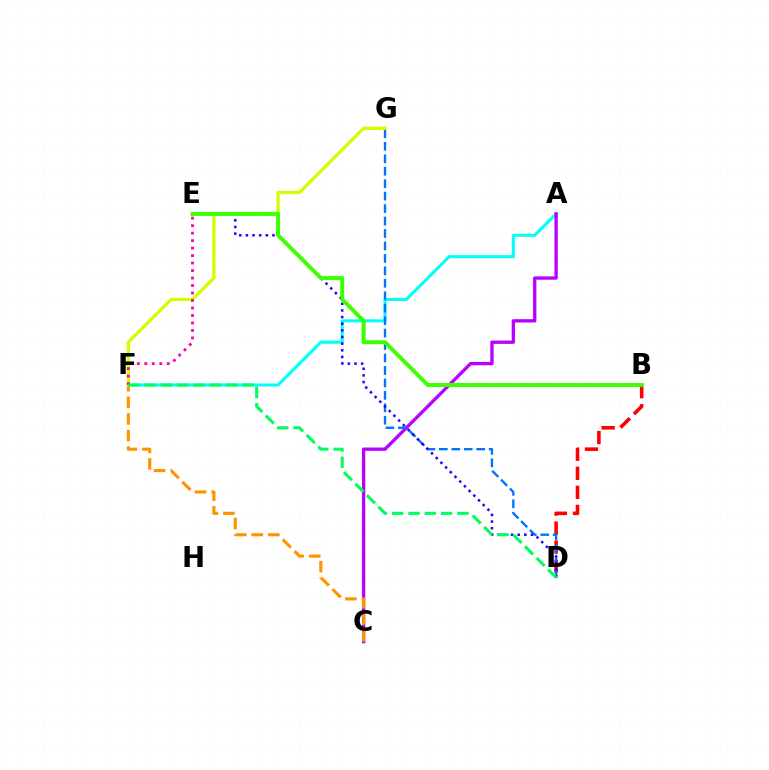{('B', 'D'): [{'color': '#ff0000', 'line_style': 'dashed', 'thickness': 2.59}], ('A', 'F'): [{'color': '#00fff6', 'line_style': 'solid', 'thickness': 2.2}], ('A', 'C'): [{'color': '#b900ff', 'line_style': 'solid', 'thickness': 2.39}], ('C', 'F'): [{'color': '#ff9400', 'line_style': 'dashed', 'thickness': 2.25}], ('D', 'G'): [{'color': '#0074ff', 'line_style': 'dashed', 'thickness': 1.69}], ('F', 'G'): [{'color': '#d1ff00', 'line_style': 'solid', 'thickness': 2.33}], ('D', 'E'): [{'color': '#2500ff', 'line_style': 'dotted', 'thickness': 1.81}], ('B', 'E'): [{'color': '#3dff00', 'line_style': 'solid', 'thickness': 2.86}], ('E', 'F'): [{'color': '#ff00ac', 'line_style': 'dotted', 'thickness': 2.03}], ('D', 'F'): [{'color': '#00ff5c', 'line_style': 'dashed', 'thickness': 2.21}]}